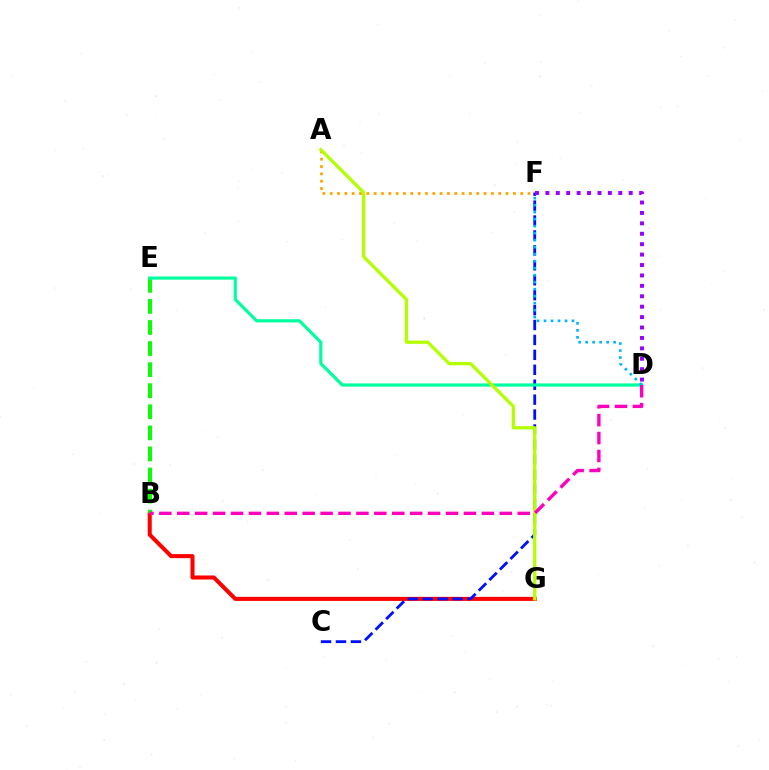{('B', 'G'): [{'color': '#ff0000', 'line_style': 'solid', 'thickness': 2.91}], ('C', 'F'): [{'color': '#0010ff', 'line_style': 'dashed', 'thickness': 2.03}], ('B', 'E'): [{'color': '#08ff00', 'line_style': 'dashed', 'thickness': 2.86}], ('A', 'F'): [{'color': '#ffa500', 'line_style': 'dotted', 'thickness': 1.99}], ('D', 'F'): [{'color': '#9b00ff', 'line_style': 'dotted', 'thickness': 2.83}, {'color': '#00b5ff', 'line_style': 'dotted', 'thickness': 1.9}], ('D', 'E'): [{'color': '#00ff9d', 'line_style': 'solid', 'thickness': 2.29}], ('A', 'G'): [{'color': '#b3ff00', 'line_style': 'solid', 'thickness': 2.35}], ('B', 'D'): [{'color': '#ff00bd', 'line_style': 'dashed', 'thickness': 2.43}]}